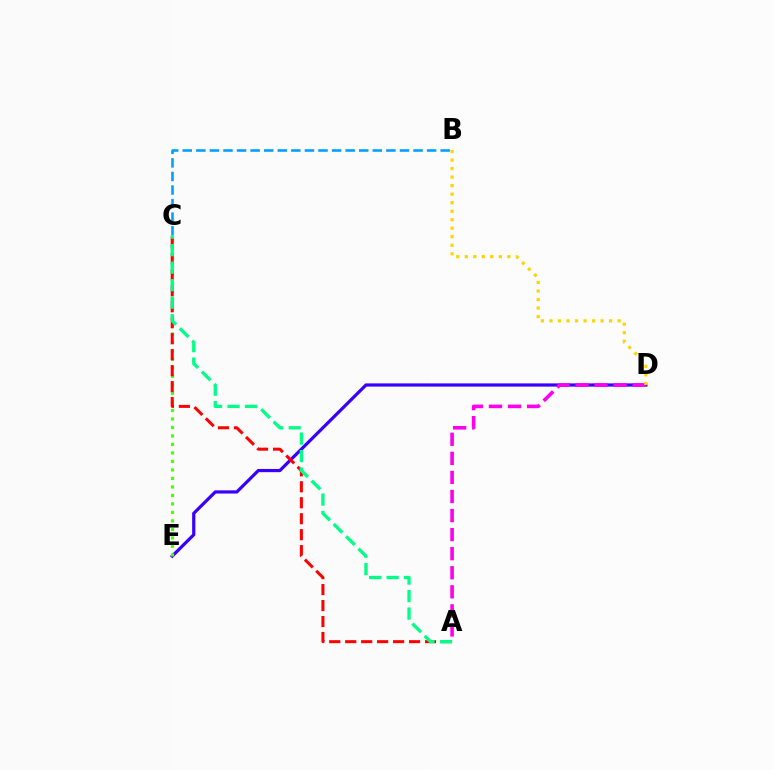{('D', 'E'): [{'color': '#3700ff', 'line_style': 'solid', 'thickness': 2.3}], ('B', 'C'): [{'color': '#009eff', 'line_style': 'dashed', 'thickness': 1.84}], ('C', 'E'): [{'color': '#4fff00', 'line_style': 'dotted', 'thickness': 2.31}], ('A', 'C'): [{'color': '#ff0000', 'line_style': 'dashed', 'thickness': 2.17}, {'color': '#00ff86', 'line_style': 'dashed', 'thickness': 2.38}], ('A', 'D'): [{'color': '#ff00ed', 'line_style': 'dashed', 'thickness': 2.59}], ('B', 'D'): [{'color': '#ffd500', 'line_style': 'dotted', 'thickness': 2.31}]}